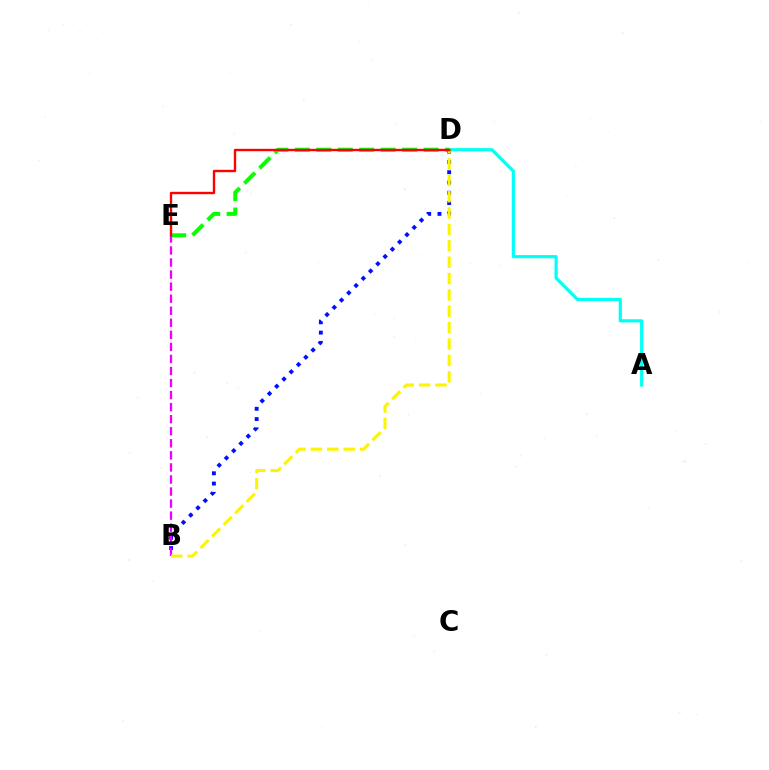{('A', 'D'): [{'color': '#00fff6', 'line_style': 'solid', 'thickness': 2.28}], ('D', 'E'): [{'color': '#08ff00', 'line_style': 'dashed', 'thickness': 2.92}, {'color': '#ff0000', 'line_style': 'solid', 'thickness': 1.71}], ('B', 'D'): [{'color': '#0010ff', 'line_style': 'dotted', 'thickness': 2.79}, {'color': '#fcf500', 'line_style': 'dashed', 'thickness': 2.22}], ('B', 'E'): [{'color': '#ee00ff', 'line_style': 'dashed', 'thickness': 1.64}]}